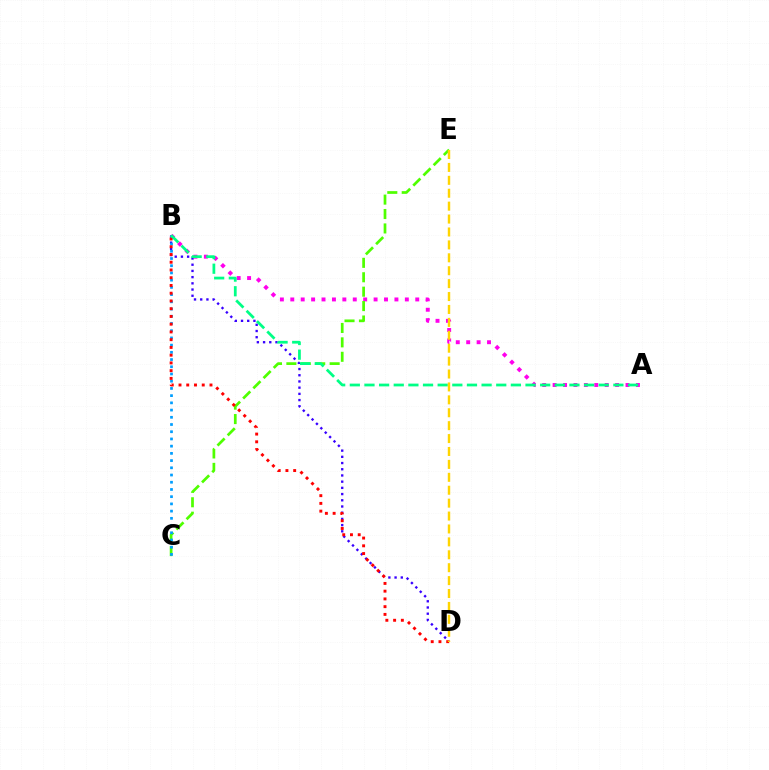{('A', 'B'): [{'color': '#ff00ed', 'line_style': 'dotted', 'thickness': 2.83}, {'color': '#00ff86', 'line_style': 'dashed', 'thickness': 1.99}], ('B', 'D'): [{'color': '#3700ff', 'line_style': 'dotted', 'thickness': 1.69}, {'color': '#ff0000', 'line_style': 'dotted', 'thickness': 2.1}], ('C', 'E'): [{'color': '#4fff00', 'line_style': 'dashed', 'thickness': 1.96}], ('B', 'C'): [{'color': '#009eff', 'line_style': 'dotted', 'thickness': 1.96}], ('D', 'E'): [{'color': '#ffd500', 'line_style': 'dashed', 'thickness': 1.75}]}